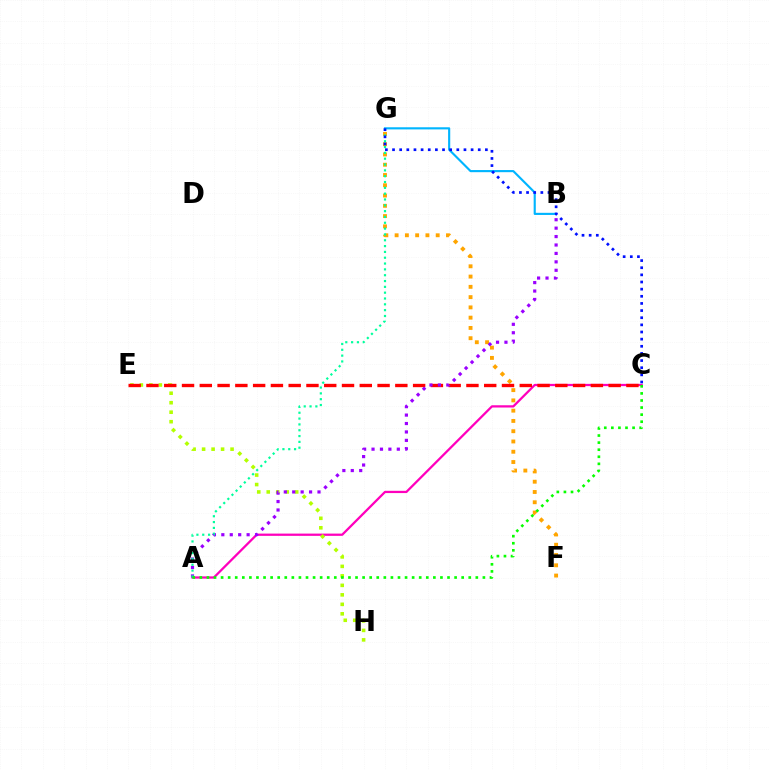{('A', 'C'): [{'color': '#ff00bd', 'line_style': 'solid', 'thickness': 1.63}, {'color': '#08ff00', 'line_style': 'dotted', 'thickness': 1.92}], ('E', 'H'): [{'color': '#b3ff00', 'line_style': 'dotted', 'thickness': 2.58}], ('F', 'G'): [{'color': '#ffa500', 'line_style': 'dotted', 'thickness': 2.79}], ('C', 'E'): [{'color': '#ff0000', 'line_style': 'dashed', 'thickness': 2.41}], ('B', 'G'): [{'color': '#00b5ff', 'line_style': 'solid', 'thickness': 1.54}], ('A', 'B'): [{'color': '#9b00ff', 'line_style': 'dotted', 'thickness': 2.29}], ('A', 'G'): [{'color': '#00ff9d', 'line_style': 'dotted', 'thickness': 1.58}], ('C', 'G'): [{'color': '#0010ff', 'line_style': 'dotted', 'thickness': 1.94}]}